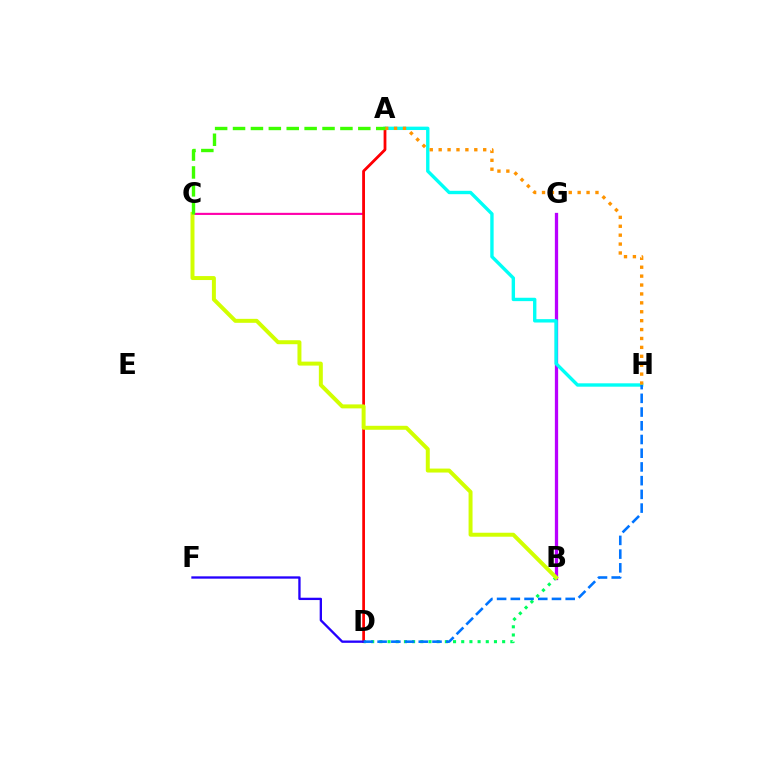{('A', 'C'): [{'color': '#ff00ac', 'line_style': 'solid', 'thickness': 1.53}, {'color': '#3dff00', 'line_style': 'dashed', 'thickness': 2.43}], ('B', 'G'): [{'color': '#b900ff', 'line_style': 'solid', 'thickness': 2.36}], ('A', 'H'): [{'color': '#00fff6', 'line_style': 'solid', 'thickness': 2.43}, {'color': '#ff9400', 'line_style': 'dotted', 'thickness': 2.42}], ('B', 'D'): [{'color': '#00ff5c', 'line_style': 'dotted', 'thickness': 2.22}], ('A', 'D'): [{'color': '#ff0000', 'line_style': 'solid', 'thickness': 1.96}], ('D', 'F'): [{'color': '#2500ff', 'line_style': 'solid', 'thickness': 1.67}], ('B', 'C'): [{'color': '#d1ff00', 'line_style': 'solid', 'thickness': 2.86}], ('D', 'H'): [{'color': '#0074ff', 'line_style': 'dashed', 'thickness': 1.86}]}